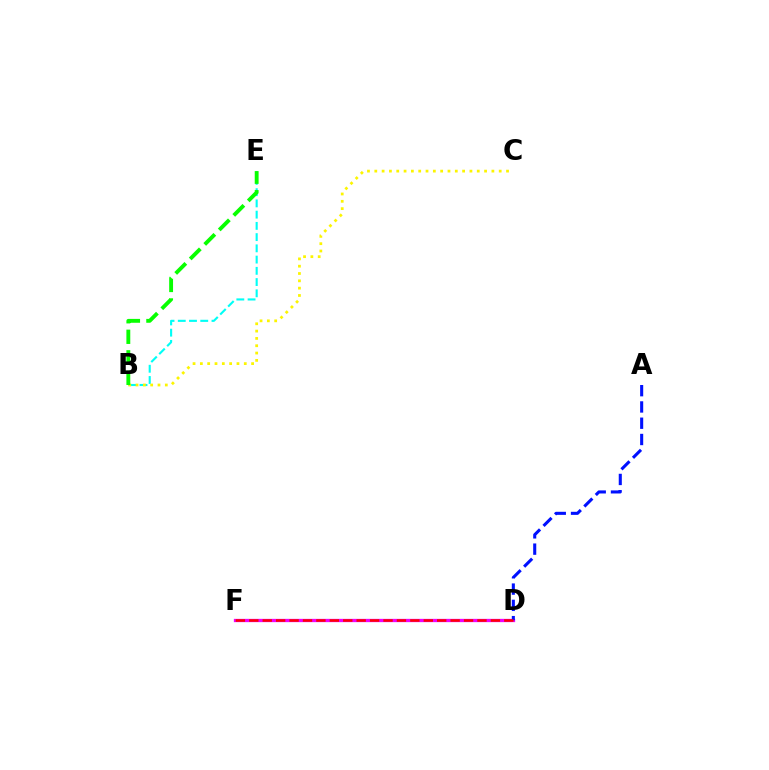{('D', 'F'): [{'color': '#ee00ff', 'line_style': 'solid', 'thickness': 2.37}, {'color': '#ff0000', 'line_style': 'dashed', 'thickness': 1.82}], ('B', 'E'): [{'color': '#00fff6', 'line_style': 'dashed', 'thickness': 1.53}, {'color': '#08ff00', 'line_style': 'dashed', 'thickness': 2.79}], ('A', 'D'): [{'color': '#0010ff', 'line_style': 'dashed', 'thickness': 2.21}], ('B', 'C'): [{'color': '#fcf500', 'line_style': 'dotted', 'thickness': 1.99}]}